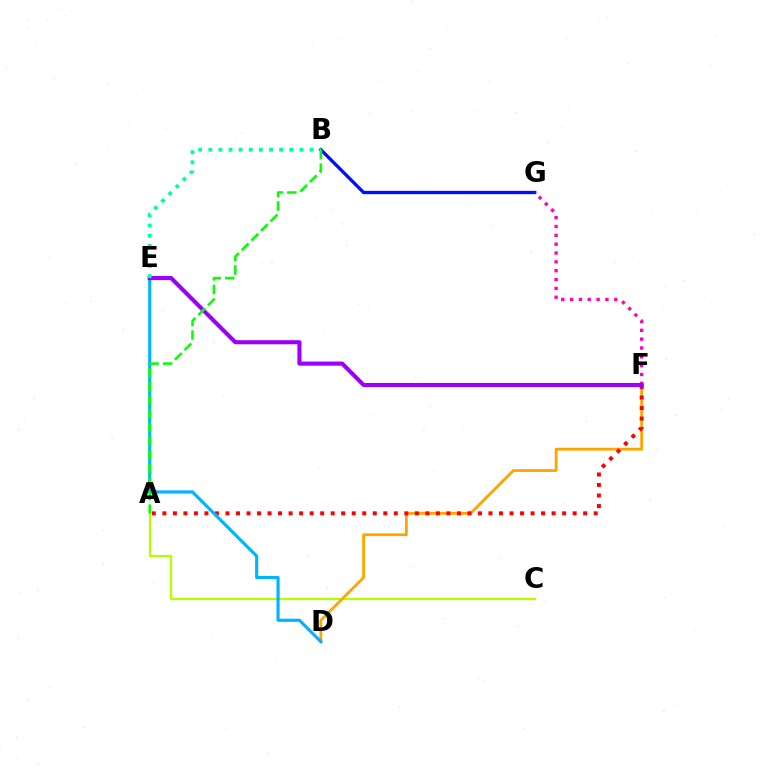{('B', 'G'): [{'color': '#0010ff', 'line_style': 'solid', 'thickness': 2.39}], ('F', 'G'): [{'color': '#ff00bd', 'line_style': 'dotted', 'thickness': 2.4}], ('A', 'C'): [{'color': '#b3ff00', 'line_style': 'solid', 'thickness': 1.62}], ('D', 'F'): [{'color': '#ffa500', 'line_style': 'solid', 'thickness': 2.02}], ('A', 'F'): [{'color': '#ff0000', 'line_style': 'dotted', 'thickness': 2.86}], ('D', 'E'): [{'color': '#00b5ff', 'line_style': 'solid', 'thickness': 2.28}], ('E', 'F'): [{'color': '#9b00ff', 'line_style': 'solid', 'thickness': 2.95}], ('A', 'B'): [{'color': '#08ff00', 'line_style': 'dashed', 'thickness': 1.85}], ('B', 'E'): [{'color': '#00ff9d', 'line_style': 'dotted', 'thickness': 2.75}]}